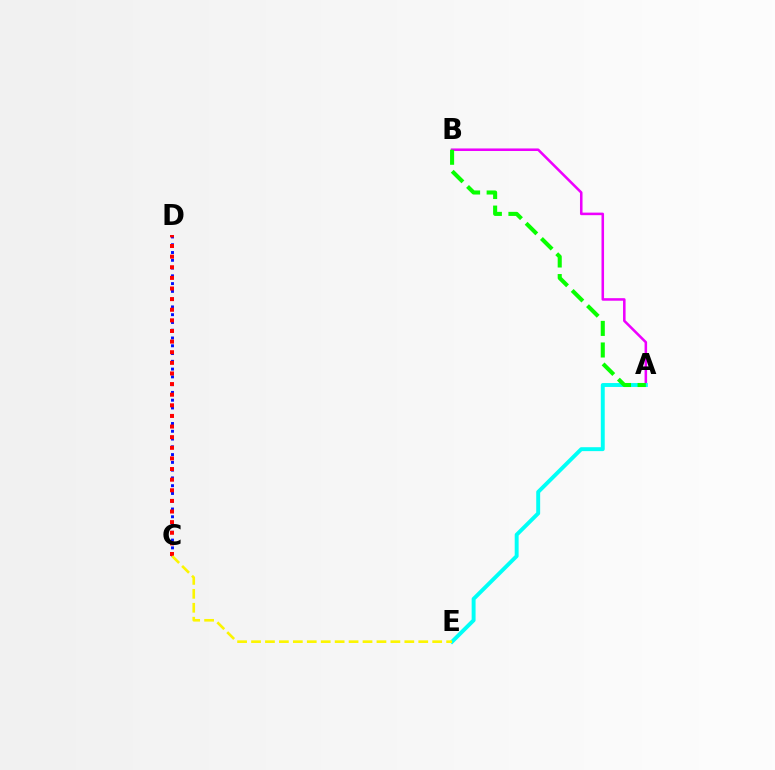{('A', 'B'): [{'color': '#ee00ff', 'line_style': 'solid', 'thickness': 1.83}, {'color': '#08ff00', 'line_style': 'dashed', 'thickness': 2.93}], ('C', 'D'): [{'color': '#0010ff', 'line_style': 'dotted', 'thickness': 2.11}, {'color': '#ff0000', 'line_style': 'dotted', 'thickness': 2.89}], ('A', 'E'): [{'color': '#00fff6', 'line_style': 'solid', 'thickness': 2.82}], ('C', 'E'): [{'color': '#fcf500', 'line_style': 'dashed', 'thickness': 1.89}]}